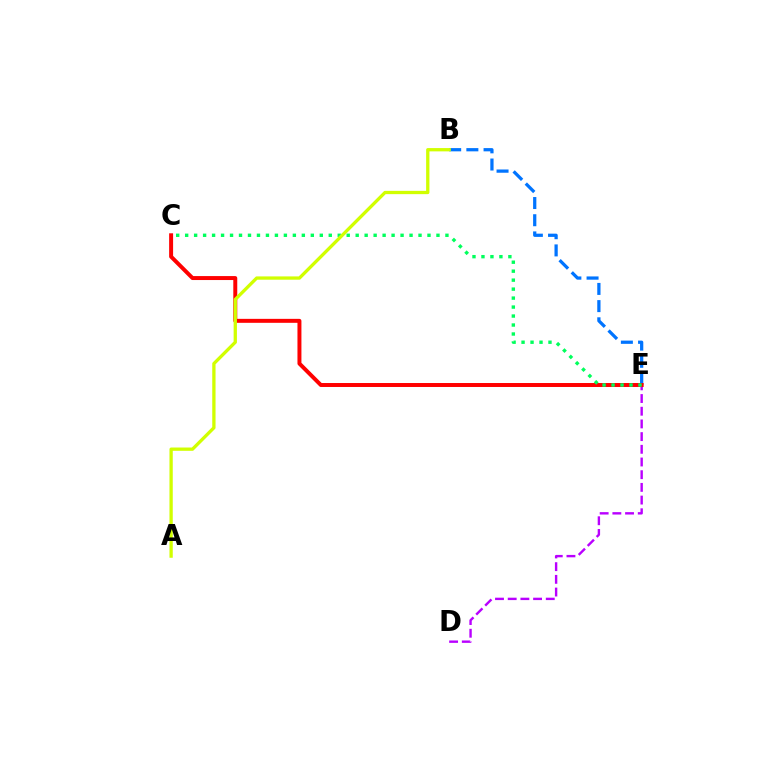{('D', 'E'): [{'color': '#b900ff', 'line_style': 'dashed', 'thickness': 1.72}], ('B', 'E'): [{'color': '#0074ff', 'line_style': 'dashed', 'thickness': 2.34}], ('C', 'E'): [{'color': '#ff0000', 'line_style': 'solid', 'thickness': 2.85}, {'color': '#00ff5c', 'line_style': 'dotted', 'thickness': 2.44}], ('A', 'B'): [{'color': '#d1ff00', 'line_style': 'solid', 'thickness': 2.37}]}